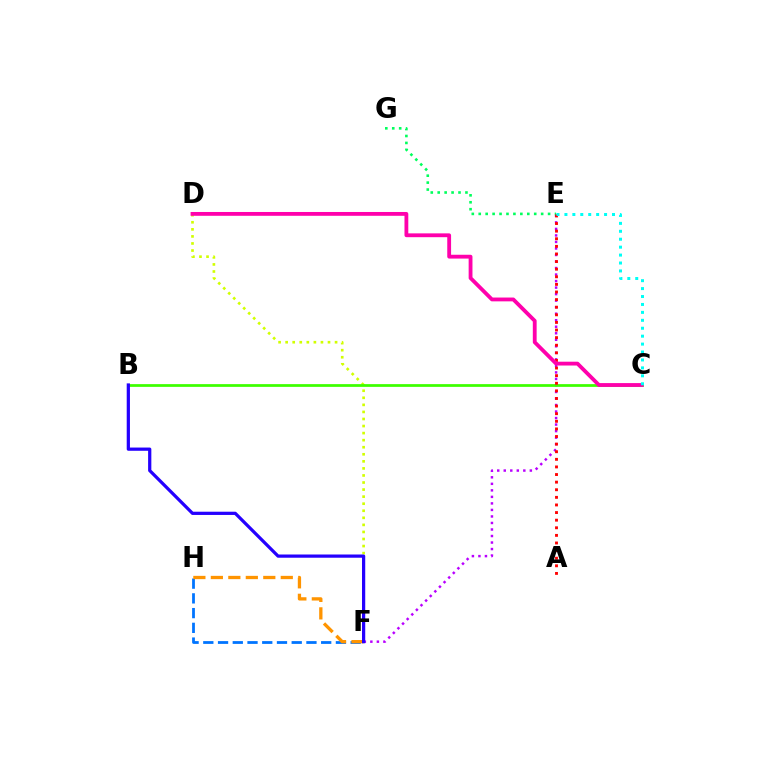{('F', 'H'): [{'color': '#0074ff', 'line_style': 'dashed', 'thickness': 2.0}, {'color': '#ff9400', 'line_style': 'dashed', 'thickness': 2.37}], ('D', 'F'): [{'color': '#d1ff00', 'line_style': 'dotted', 'thickness': 1.92}], ('E', 'F'): [{'color': '#b900ff', 'line_style': 'dotted', 'thickness': 1.77}], ('E', 'G'): [{'color': '#00ff5c', 'line_style': 'dotted', 'thickness': 1.88}], ('B', 'C'): [{'color': '#3dff00', 'line_style': 'solid', 'thickness': 1.97}], ('A', 'E'): [{'color': '#ff0000', 'line_style': 'dotted', 'thickness': 2.07}], ('C', 'D'): [{'color': '#ff00ac', 'line_style': 'solid', 'thickness': 2.75}], ('C', 'E'): [{'color': '#00fff6', 'line_style': 'dotted', 'thickness': 2.15}], ('B', 'F'): [{'color': '#2500ff', 'line_style': 'solid', 'thickness': 2.33}]}